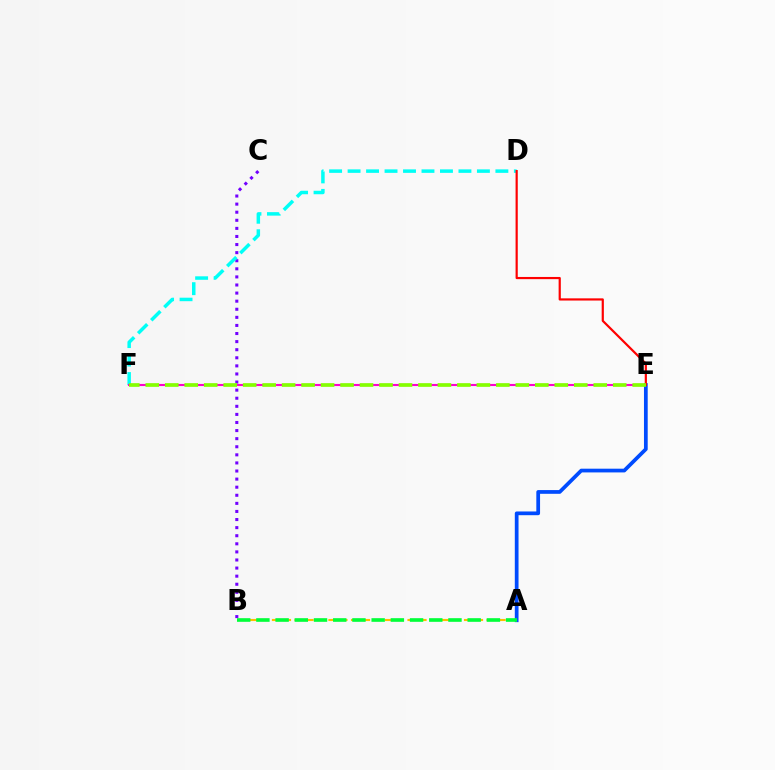{('B', 'C'): [{'color': '#7200ff', 'line_style': 'dotted', 'thickness': 2.2}], ('A', 'B'): [{'color': '#ffbd00', 'line_style': 'dashed', 'thickness': 1.53}, {'color': '#00ff39', 'line_style': 'dashed', 'thickness': 2.61}], ('D', 'F'): [{'color': '#00fff6', 'line_style': 'dashed', 'thickness': 2.51}], ('E', 'F'): [{'color': '#ff00cf', 'line_style': 'solid', 'thickness': 1.52}, {'color': '#84ff00', 'line_style': 'dashed', 'thickness': 2.65}], ('A', 'E'): [{'color': '#004bff', 'line_style': 'solid', 'thickness': 2.69}], ('D', 'E'): [{'color': '#ff0000', 'line_style': 'solid', 'thickness': 1.58}]}